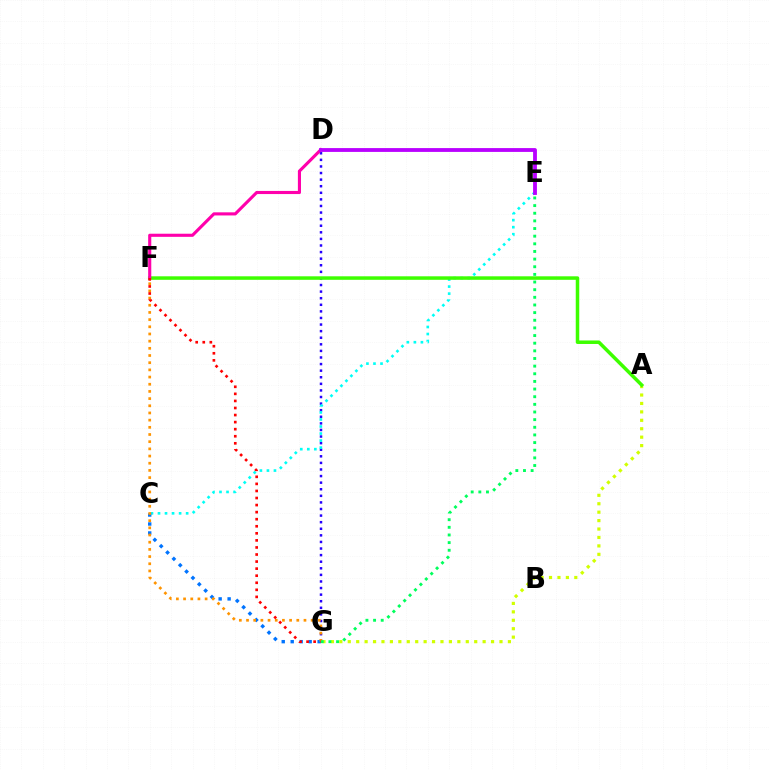{('D', 'G'): [{'color': '#2500ff', 'line_style': 'dotted', 'thickness': 1.79}], ('A', 'G'): [{'color': '#d1ff00', 'line_style': 'dotted', 'thickness': 2.29}], ('C', 'E'): [{'color': '#00fff6', 'line_style': 'dotted', 'thickness': 1.91}], ('C', 'G'): [{'color': '#0074ff', 'line_style': 'dotted', 'thickness': 2.44}], ('F', 'G'): [{'color': '#ff9400', 'line_style': 'dotted', 'thickness': 1.95}, {'color': '#ff0000', 'line_style': 'dotted', 'thickness': 1.92}], ('E', 'G'): [{'color': '#00ff5c', 'line_style': 'dotted', 'thickness': 2.08}], ('A', 'F'): [{'color': '#3dff00', 'line_style': 'solid', 'thickness': 2.53}], ('D', 'F'): [{'color': '#ff00ac', 'line_style': 'solid', 'thickness': 2.24}], ('D', 'E'): [{'color': '#b900ff', 'line_style': 'solid', 'thickness': 2.75}]}